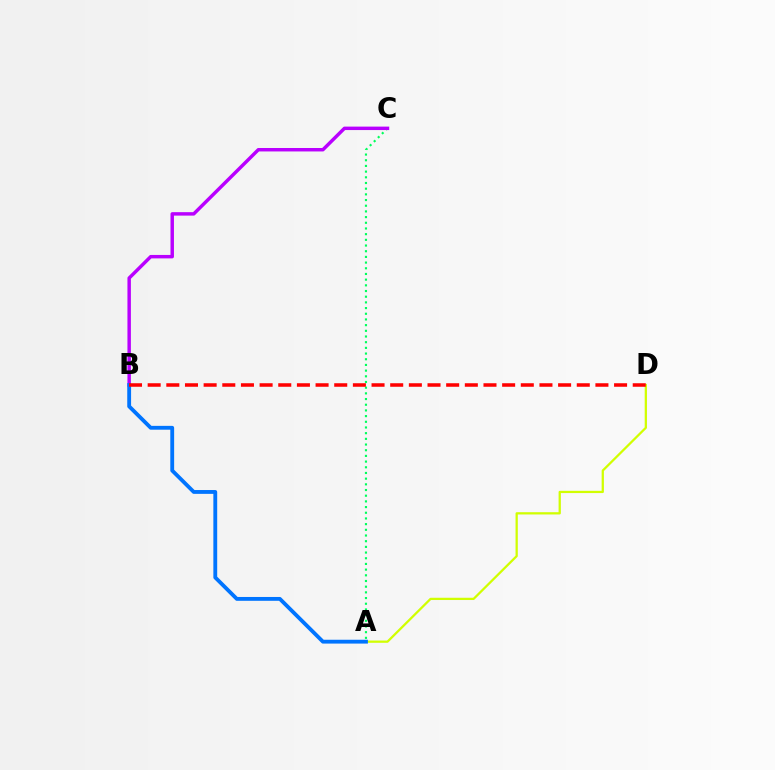{('A', 'C'): [{'color': '#00ff5c', 'line_style': 'dotted', 'thickness': 1.54}], ('A', 'D'): [{'color': '#d1ff00', 'line_style': 'solid', 'thickness': 1.63}], ('B', 'C'): [{'color': '#b900ff', 'line_style': 'solid', 'thickness': 2.48}], ('A', 'B'): [{'color': '#0074ff', 'line_style': 'solid', 'thickness': 2.76}], ('B', 'D'): [{'color': '#ff0000', 'line_style': 'dashed', 'thickness': 2.53}]}